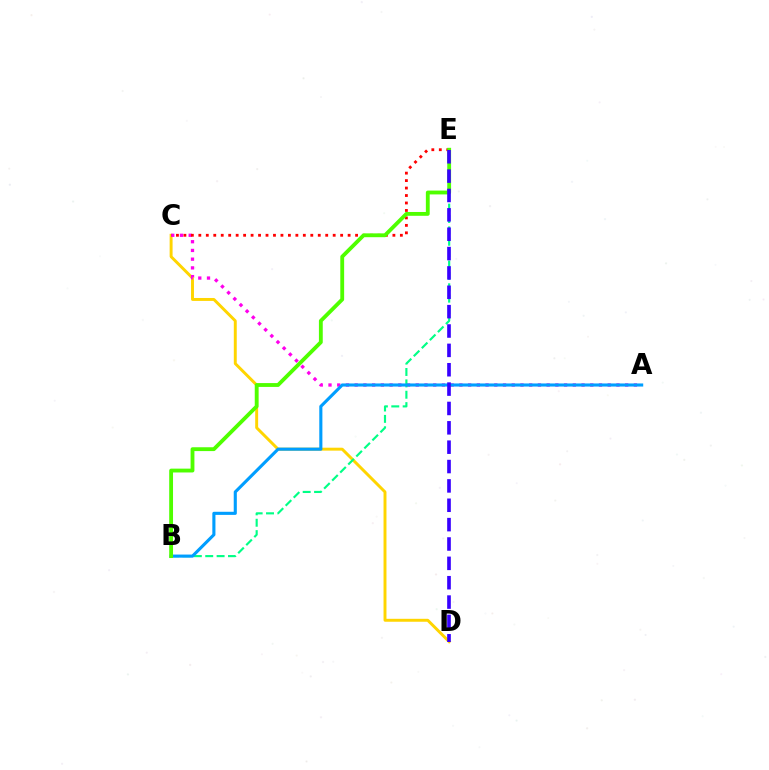{('C', 'D'): [{'color': '#ffd500', 'line_style': 'solid', 'thickness': 2.12}], ('A', 'C'): [{'color': '#ff00ed', 'line_style': 'dotted', 'thickness': 2.37}], ('C', 'E'): [{'color': '#ff0000', 'line_style': 'dotted', 'thickness': 2.03}], ('B', 'E'): [{'color': '#00ff86', 'line_style': 'dashed', 'thickness': 1.55}, {'color': '#4fff00', 'line_style': 'solid', 'thickness': 2.76}], ('A', 'B'): [{'color': '#009eff', 'line_style': 'solid', 'thickness': 2.23}], ('D', 'E'): [{'color': '#3700ff', 'line_style': 'dashed', 'thickness': 2.63}]}